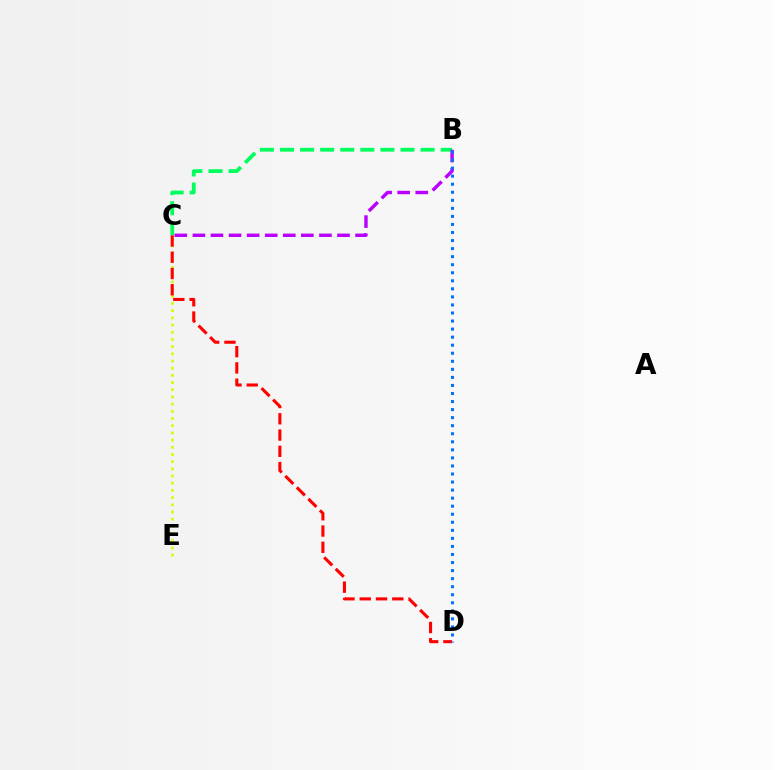{('C', 'E'): [{'color': '#d1ff00', 'line_style': 'dotted', 'thickness': 1.95}], ('B', 'C'): [{'color': '#00ff5c', 'line_style': 'dashed', 'thickness': 2.73}, {'color': '#b900ff', 'line_style': 'dashed', 'thickness': 2.46}], ('C', 'D'): [{'color': '#ff0000', 'line_style': 'dashed', 'thickness': 2.21}], ('B', 'D'): [{'color': '#0074ff', 'line_style': 'dotted', 'thickness': 2.19}]}